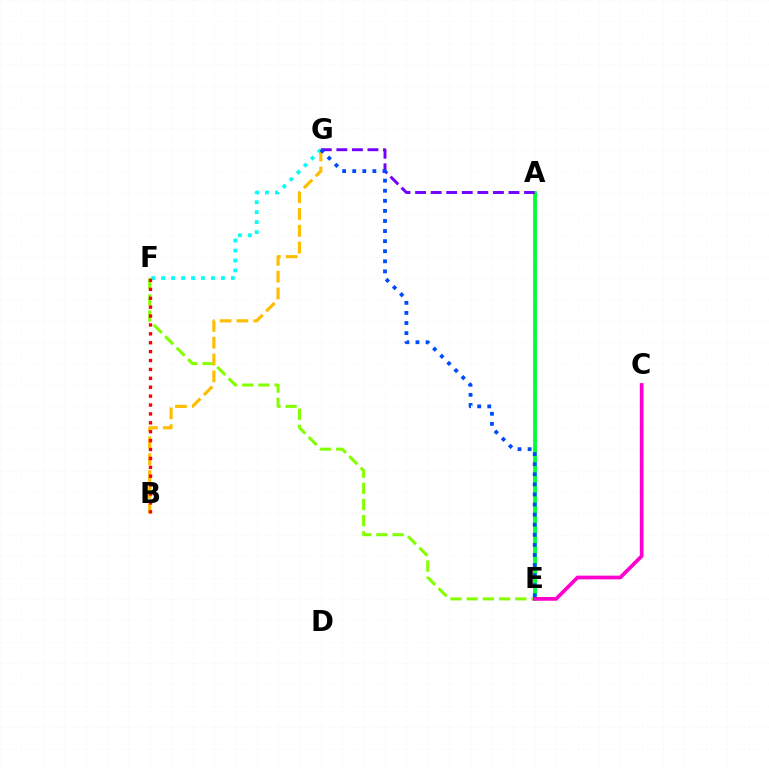{('A', 'E'): [{'color': '#00ff39', 'line_style': 'solid', 'thickness': 2.76}], ('F', 'G'): [{'color': '#00fff6', 'line_style': 'dotted', 'thickness': 2.71}], ('E', 'F'): [{'color': '#84ff00', 'line_style': 'dashed', 'thickness': 2.2}], ('B', 'G'): [{'color': '#ffbd00', 'line_style': 'dashed', 'thickness': 2.28}], ('A', 'G'): [{'color': '#7200ff', 'line_style': 'dashed', 'thickness': 2.11}], ('C', 'E'): [{'color': '#ff00cf', 'line_style': 'solid', 'thickness': 2.68}], ('B', 'F'): [{'color': '#ff0000', 'line_style': 'dotted', 'thickness': 2.42}], ('E', 'G'): [{'color': '#004bff', 'line_style': 'dotted', 'thickness': 2.74}]}